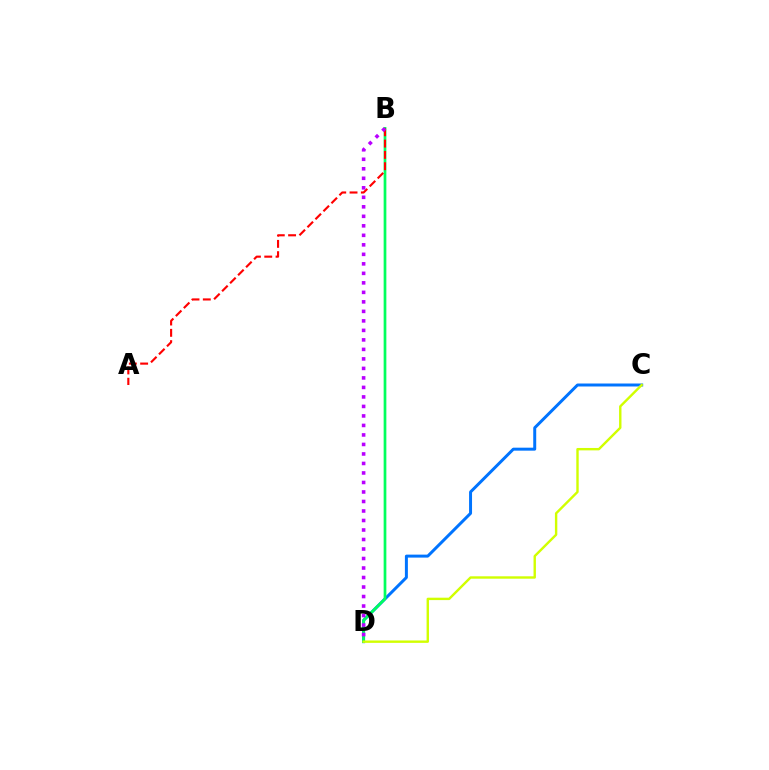{('C', 'D'): [{'color': '#0074ff', 'line_style': 'solid', 'thickness': 2.14}, {'color': '#d1ff00', 'line_style': 'solid', 'thickness': 1.73}], ('B', 'D'): [{'color': '#00ff5c', 'line_style': 'solid', 'thickness': 1.95}, {'color': '#b900ff', 'line_style': 'dotted', 'thickness': 2.58}], ('A', 'B'): [{'color': '#ff0000', 'line_style': 'dashed', 'thickness': 1.54}]}